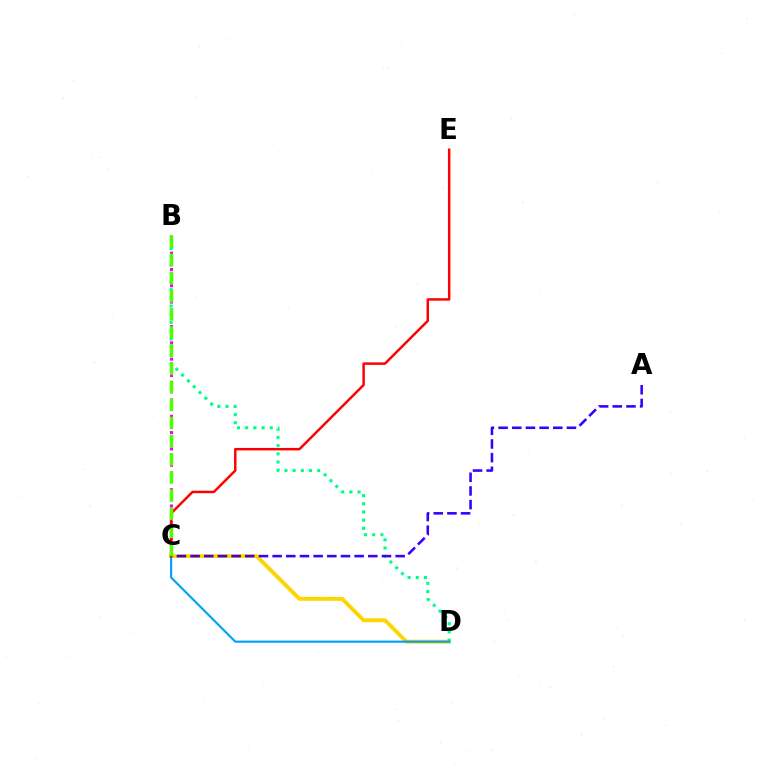{('C', 'D'): [{'color': '#ffd500', 'line_style': 'solid', 'thickness': 2.81}, {'color': '#009eff', 'line_style': 'solid', 'thickness': 1.52}], ('B', 'D'): [{'color': '#00ff86', 'line_style': 'dotted', 'thickness': 2.23}], ('A', 'C'): [{'color': '#3700ff', 'line_style': 'dashed', 'thickness': 1.86}], ('B', 'C'): [{'color': '#ff00ed', 'line_style': 'dotted', 'thickness': 2.22}, {'color': '#4fff00', 'line_style': 'dashed', 'thickness': 2.46}], ('C', 'E'): [{'color': '#ff0000', 'line_style': 'solid', 'thickness': 1.77}]}